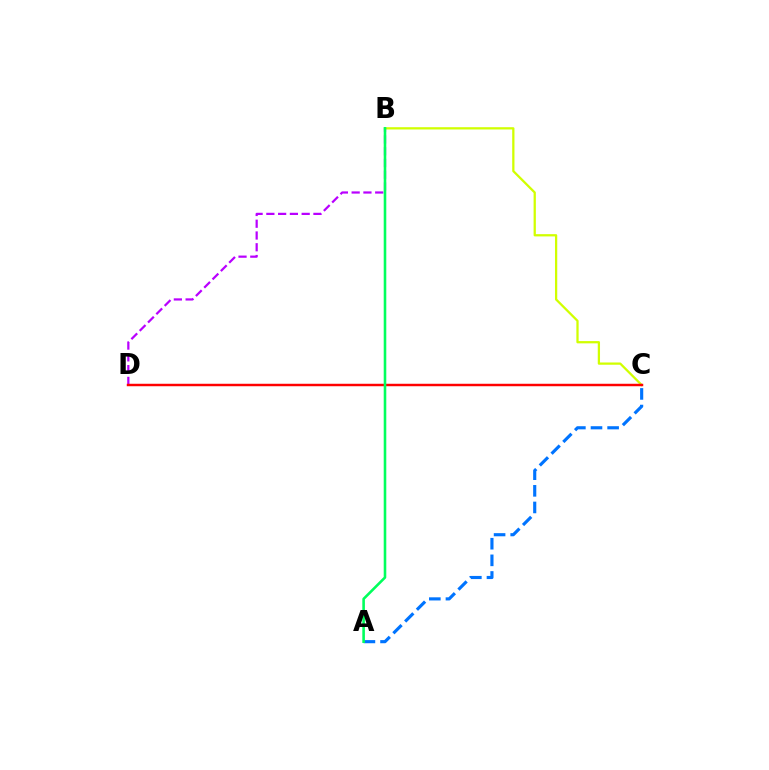{('B', 'C'): [{'color': '#d1ff00', 'line_style': 'solid', 'thickness': 1.63}], ('B', 'D'): [{'color': '#b900ff', 'line_style': 'dashed', 'thickness': 1.6}], ('C', 'D'): [{'color': '#ff0000', 'line_style': 'solid', 'thickness': 1.77}], ('A', 'C'): [{'color': '#0074ff', 'line_style': 'dashed', 'thickness': 2.26}], ('A', 'B'): [{'color': '#00ff5c', 'line_style': 'solid', 'thickness': 1.86}]}